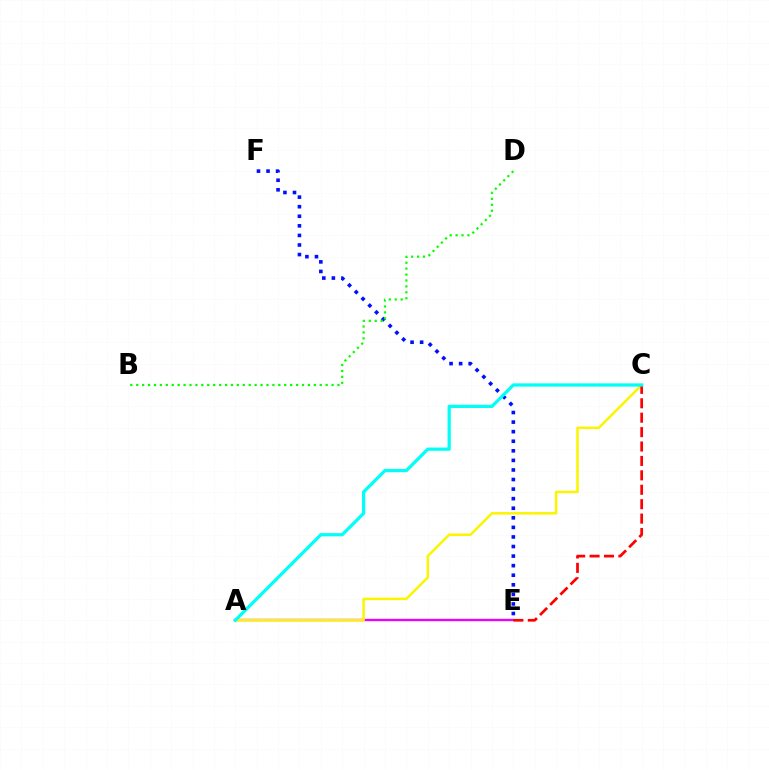{('A', 'E'): [{'color': '#ee00ff', 'line_style': 'solid', 'thickness': 1.7}], ('A', 'C'): [{'color': '#fcf500', 'line_style': 'solid', 'thickness': 1.81}, {'color': '#00fff6', 'line_style': 'solid', 'thickness': 2.33}], ('C', 'E'): [{'color': '#ff0000', 'line_style': 'dashed', 'thickness': 1.96}], ('E', 'F'): [{'color': '#0010ff', 'line_style': 'dotted', 'thickness': 2.6}], ('B', 'D'): [{'color': '#08ff00', 'line_style': 'dotted', 'thickness': 1.61}]}